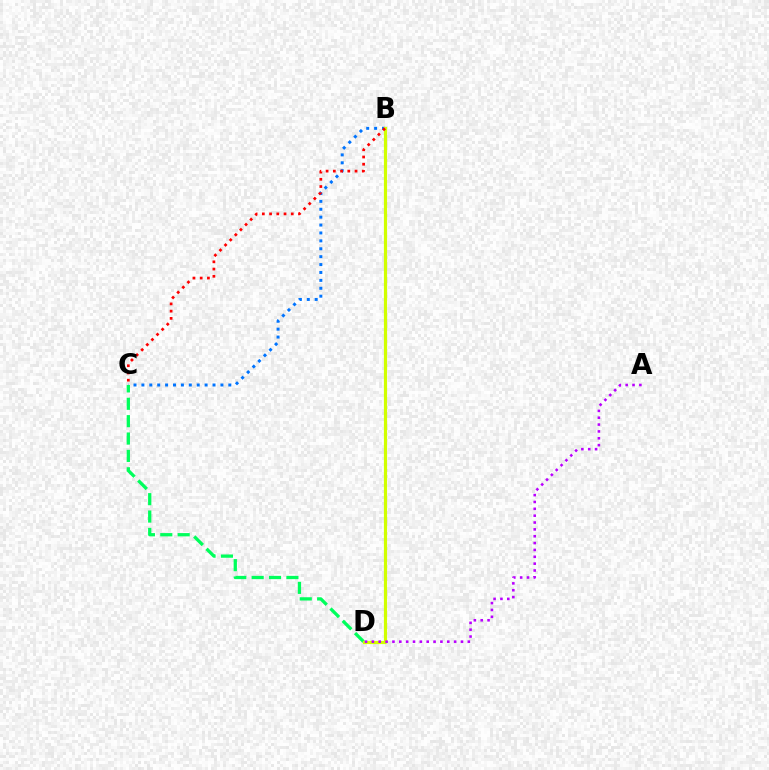{('B', 'C'): [{'color': '#0074ff', 'line_style': 'dotted', 'thickness': 2.15}, {'color': '#ff0000', 'line_style': 'dotted', 'thickness': 1.96}], ('C', 'D'): [{'color': '#00ff5c', 'line_style': 'dashed', 'thickness': 2.36}], ('B', 'D'): [{'color': '#d1ff00', 'line_style': 'solid', 'thickness': 2.3}], ('A', 'D'): [{'color': '#b900ff', 'line_style': 'dotted', 'thickness': 1.86}]}